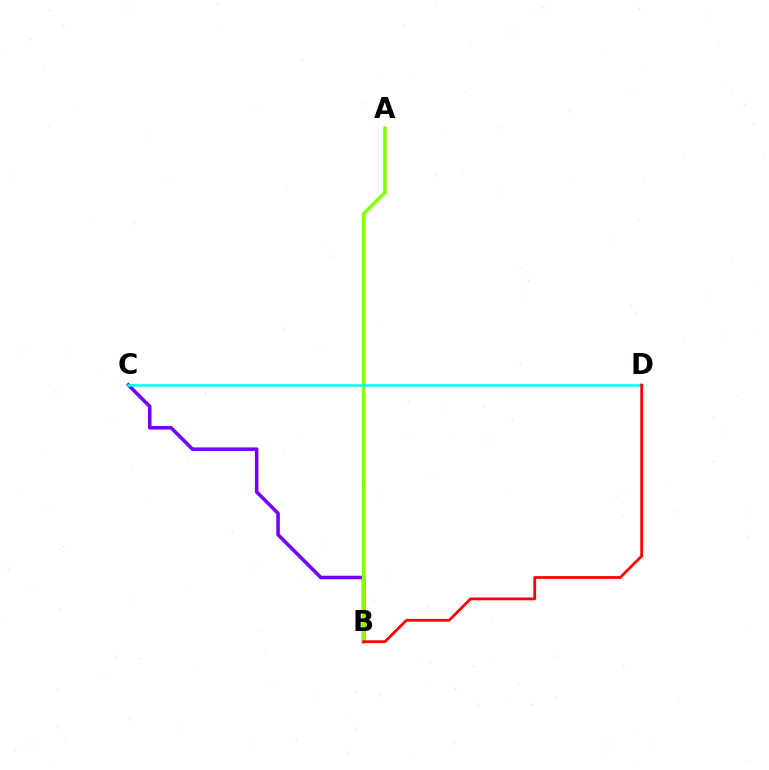{('B', 'C'): [{'color': '#7200ff', 'line_style': 'solid', 'thickness': 2.55}], ('A', 'B'): [{'color': '#84ff00', 'line_style': 'solid', 'thickness': 2.6}], ('C', 'D'): [{'color': '#00fff6', 'line_style': 'solid', 'thickness': 1.87}], ('B', 'D'): [{'color': '#ff0000', 'line_style': 'solid', 'thickness': 2.0}]}